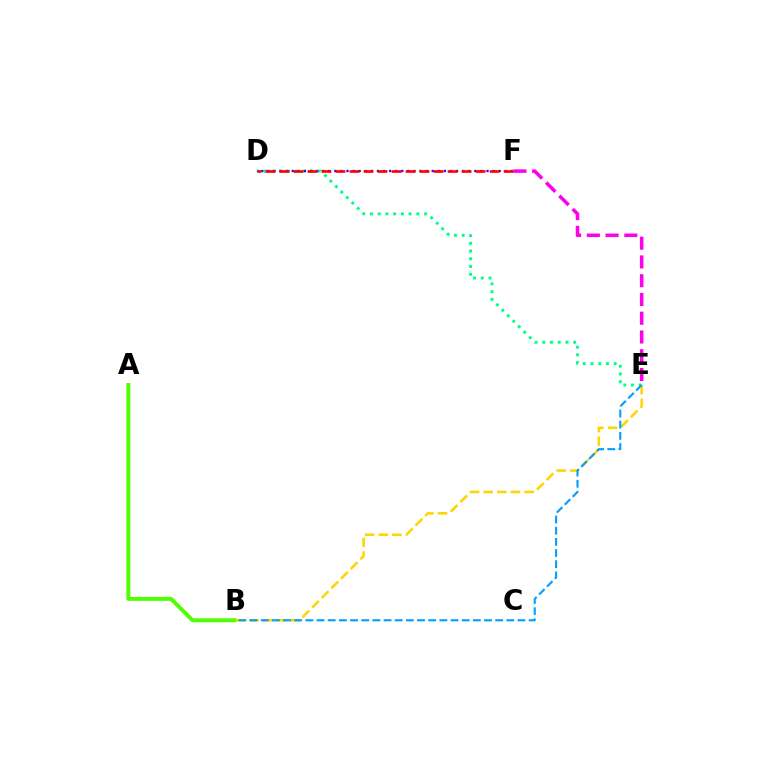{('D', 'E'): [{'color': '#00ff86', 'line_style': 'dotted', 'thickness': 2.1}], ('D', 'F'): [{'color': '#3700ff', 'line_style': 'dotted', 'thickness': 1.65}, {'color': '#ff0000', 'line_style': 'dashed', 'thickness': 1.9}], ('A', 'B'): [{'color': '#4fff00', 'line_style': 'solid', 'thickness': 2.84}], ('B', 'E'): [{'color': '#ffd500', 'line_style': 'dashed', 'thickness': 1.85}, {'color': '#009eff', 'line_style': 'dashed', 'thickness': 1.52}], ('E', 'F'): [{'color': '#ff00ed', 'line_style': 'dashed', 'thickness': 2.55}]}